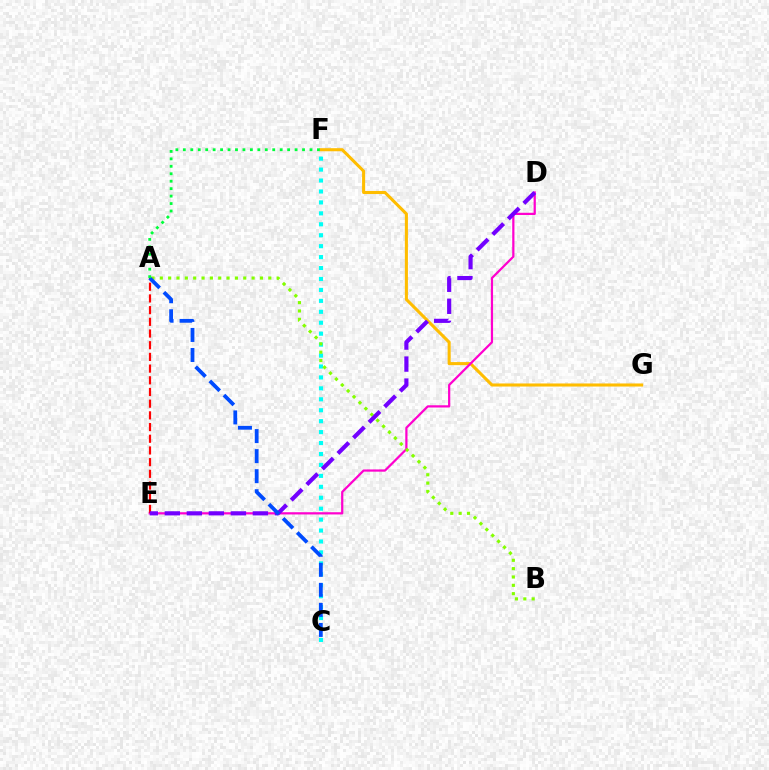{('C', 'F'): [{'color': '#00fff6', 'line_style': 'dotted', 'thickness': 2.97}], ('F', 'G'): [{'color': '#ffbd00', 'line_style': 'solid', 'thickness': 2.21}], ('D', 'E'): [{'color': '#ff00cf', 'line_style': 'solid', 'thickness': 1.6}, {'color': '#7200ff', 'line_style': 'dashed', 'thickness': 2.99}], ('A', 'B'): [{'color': '#84ff00', 'line_style': 'dotted', 'thickness': 2.27}], ('A', 'E'): [{'color': '#ff0000', 'line_style': 'dashed', 'thickness': 1.59}], ('A', 'C'): [{'color': '#004bff', 'line_style': 'dashed', 'thickness': 2.72}], ('A', 'F'): [{'color': '#00ff39', 'line_style': 'dotted', 'thickness': 2.02}]}